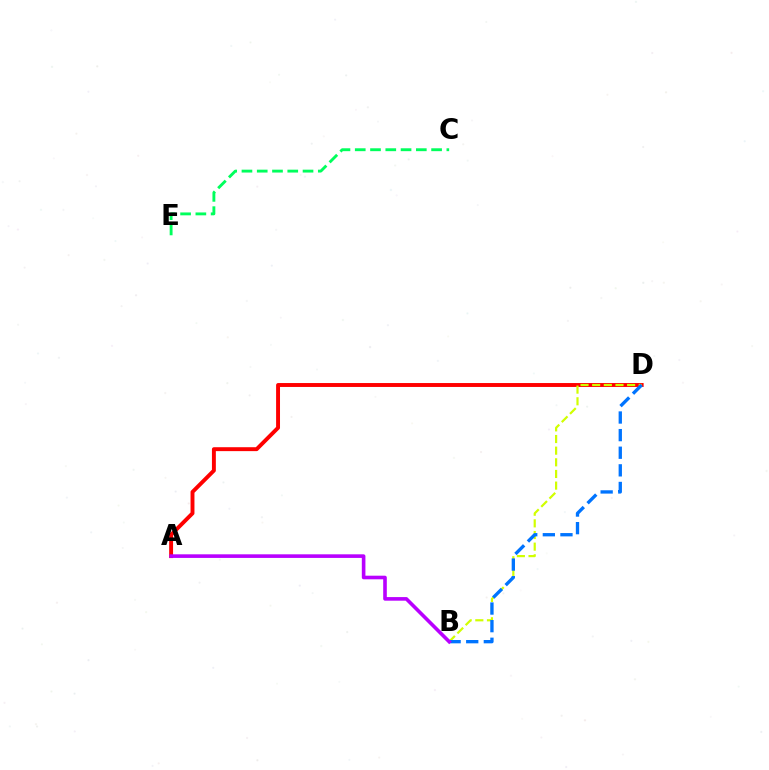{('C', 'E'): [{'color': '#00ff5c', 'line_style': 'dashed', 'thickness': 2.07}], ('A', 'D'): [{'color': '#ff0000', 'line_style': 'solid', 'thickness': 2.82}], ('B', 'D'): [{'color': '#d1ff00', 'line_style': 'dashed', 'thickness': 1.58}, {'color': '#0074ff', 'line_style': 'dashed', 'thickness': 2.39}], ('A', 'B'): [{'color': '#b900ff', 'line_style': 'solid', 'thickness': 2.6}]}